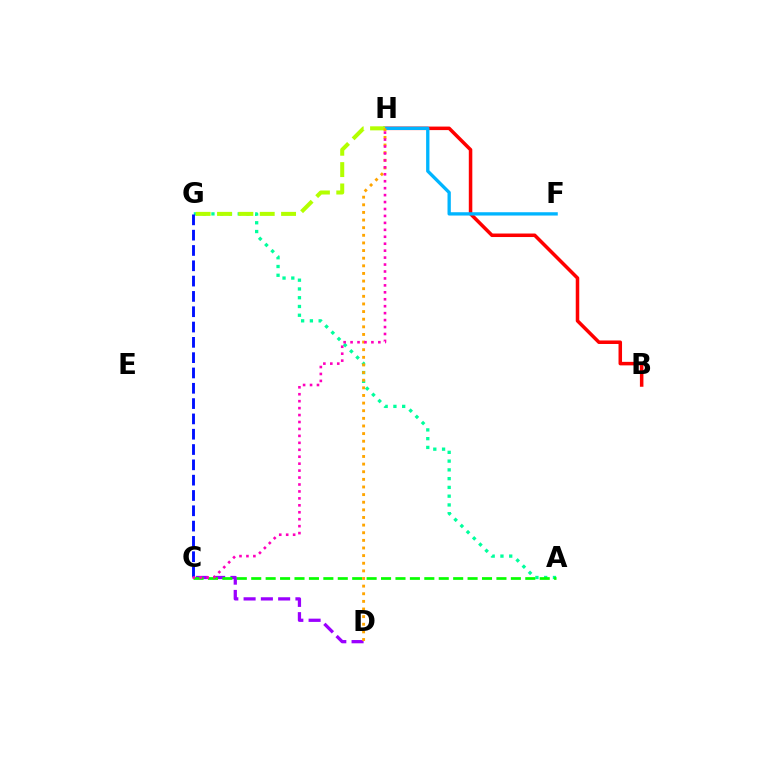{('B', 'H'): [{'color': '#ff0000', 'line_style': 'solid', 'thickness': 2.53}], ('F', 'H'): [{'color': '#00b5ff', 'line_style': 'solid', 'thickness': 2.39}], ('C', 'D'): [{'color': '#9b00ff', 'line_style': 'dashed', 'thickness': 2.35}], ('A', 'G'): [{'color': '#00ff9d', 'line_style': 'dotted', 'thickness': 2.38}], ('C', 'G'): [{'color': '#0010ff', 'line_style': 'dashed', 'thickness': 2.08}], ('A', 'C'): [{'color': '#08ff00', 'line_style': 'dashed', 'thickness': 1.96}], ('G', 'H'): [{'color': '#b3ff00', 'line_style': 'dashed', 'thickness': 2.9}], ('D', 'H'): [{'color': '#ffa500', 'line_style': 'dotted', 'thickness': 2.07}], ('C', 'H'): [{'color': '#ff00bd', 'line_style': 'dotted', 'thickness': 1.89}]}